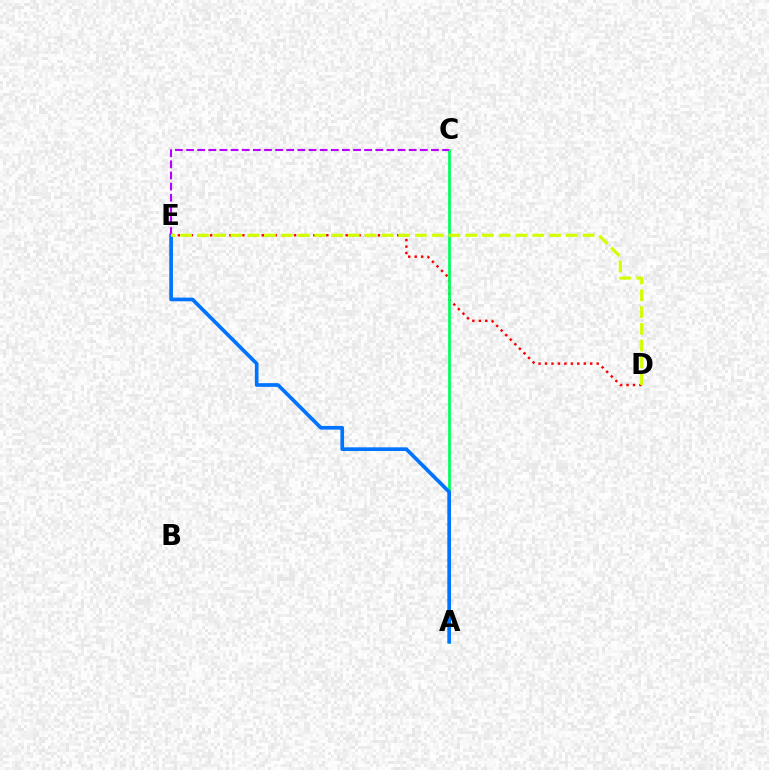{('D', 'E'): [{'color': '#ff0000', 'line_style': 'dotted', 'thickness': 1.75}, {'color': '#d1ff00', 'line_style': 'dashed', 'thickness': 2.28}], ('A', 'C'): [{'color': '#00ff5c', 'line_style': 'solid', 'thickness': 1.97}], ('A', 'E'): [{'color': '#0074ff', 'line_style': 'solid', 'thickness': 2.66}], ('C', 'E'): [{'color': '#b900ff', 'line_style': 'dashed', 'thickness': 1.51}]}